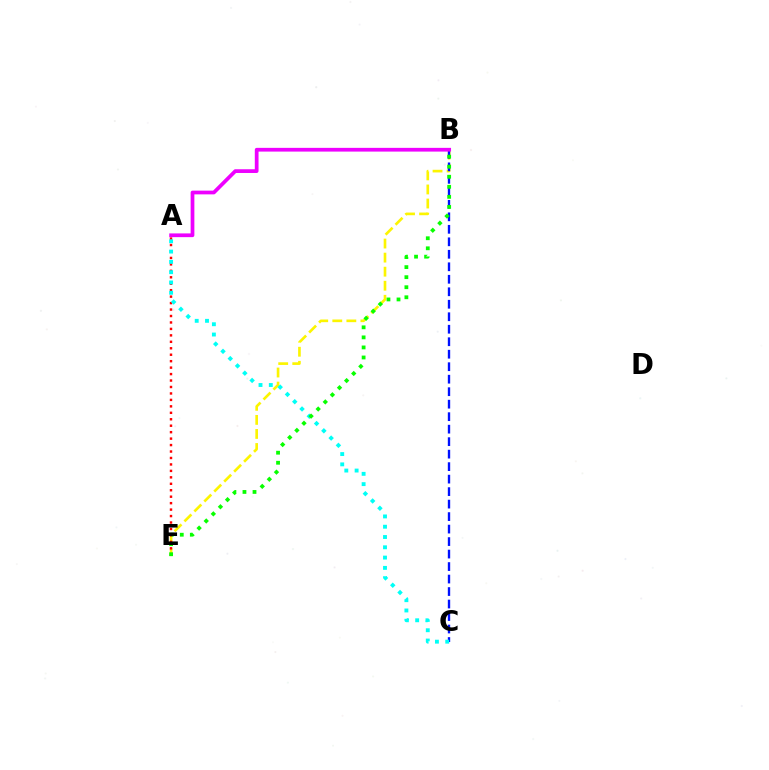{('B', 'E'): [{'color': '#fcf500', 'line_style': 'dashed', 'thickness': 1.91}, {'color': '#08ff00', 'line_style': 'dotted', 'thickness': 2.73}], ('B', 'C'): [{'color': '#0010ff', 'line_style': 'dashed', 'thickness': 1.7}], ('A', 'E'): [{'color': '#ff0000', 'line_style': 'dotted', 'thickness': 1.75}], ('A', 'C'): [{'color': '#00fff6', 'line_style': 'dotted', 'thickness': 2.8}], ('A', 'B'): [{'color': '#ee00ff', 'line_style': 'solid', 'thickness': 2.69}]}